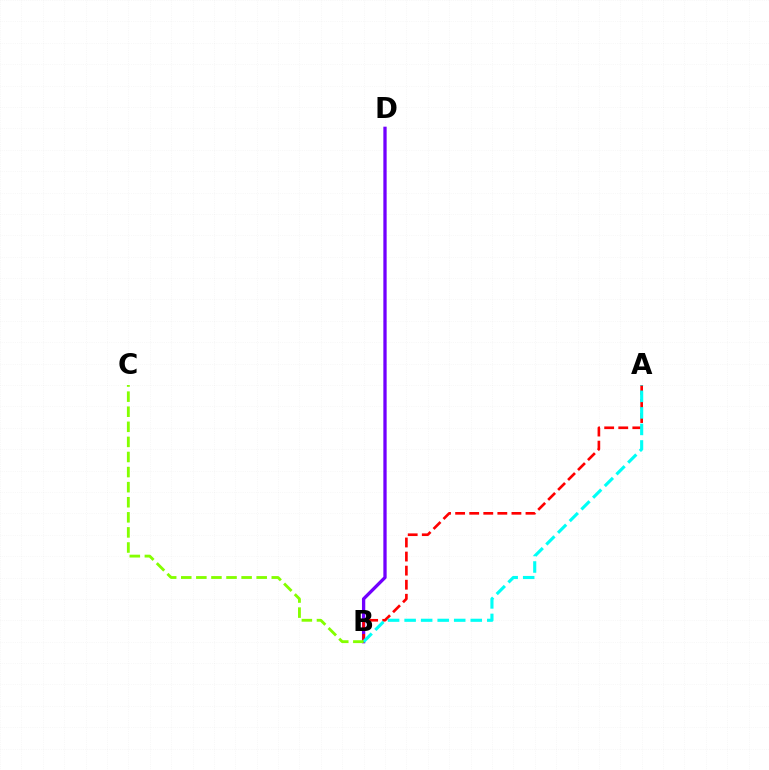{('B', 'D'): [{'color': '#7200ff', 'line_style': 'solid', 'thickness': 2.38}], ('A', 'B'): [{'color': '#ff0000', 'line_style': 'dashed', 'thickness': 1.91}, {'color': '#00fff6', 'line_style': 'dashed', 'thickness': 2.25}], ('B', 'C'): [{'color': '#84ff00', 'line_style': 'dashed', 'thickness': 2.05}]}